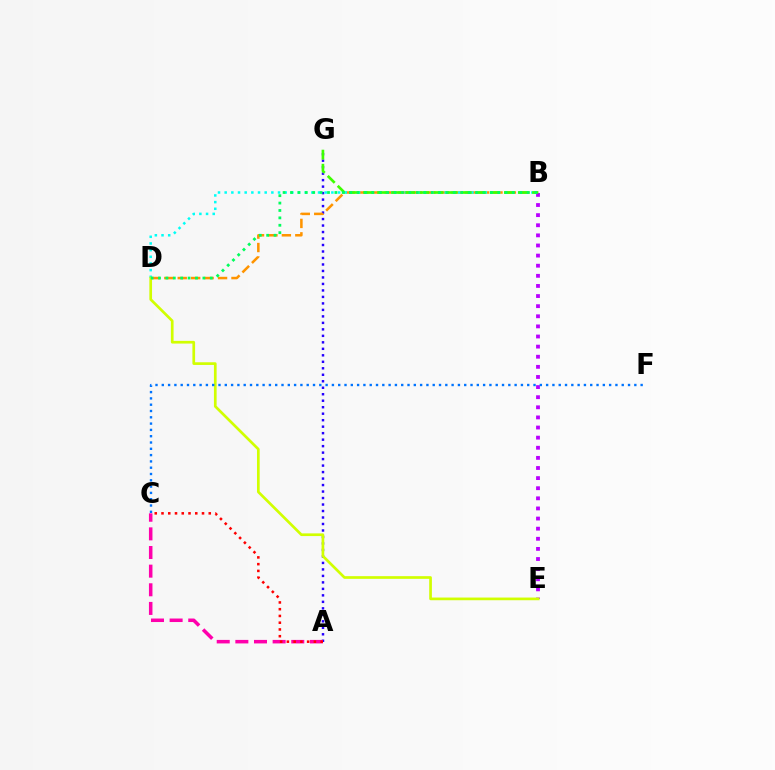{('A', 'G'): [{'color': '#2500ff', 'line_style': 'dotted', 'thickness': 1.76}], ('A', 'C'): [{'color': '#ff00ac', 'line_style': 'dashed', 'thickness': 2.53}, {'color': '#ff0000', 'line_style': 'dotted', 'thickness': 1.83}], ('B', 'D'): [{'color': '#ff9400', 'line_style': 'dashed', 'thickness': 1.82}, {'color': '#00fff6', 'line_style': 'dotted', 'thickness': 1.81}, {'color': '#00ff5c', 'line_style': 'dotted', 'thickness': 2.01}], ('B', 'E'): [{'color': '#b900ff', 'line_style': 'dotted', 'thickness': 2.75}], ('B', 'G'): [{'color': '#3dff00', 'line_style': 'dashed', 'thickness': 1.91}], ('D', 'E'): [{'color': '#d1ff00', 'line_style': 'solid', 'thickness': 1.94}], ('C', 'F'): [{'color': '#0074ff', 'line_style': 'dotted', 'thickness': 1.71}]}